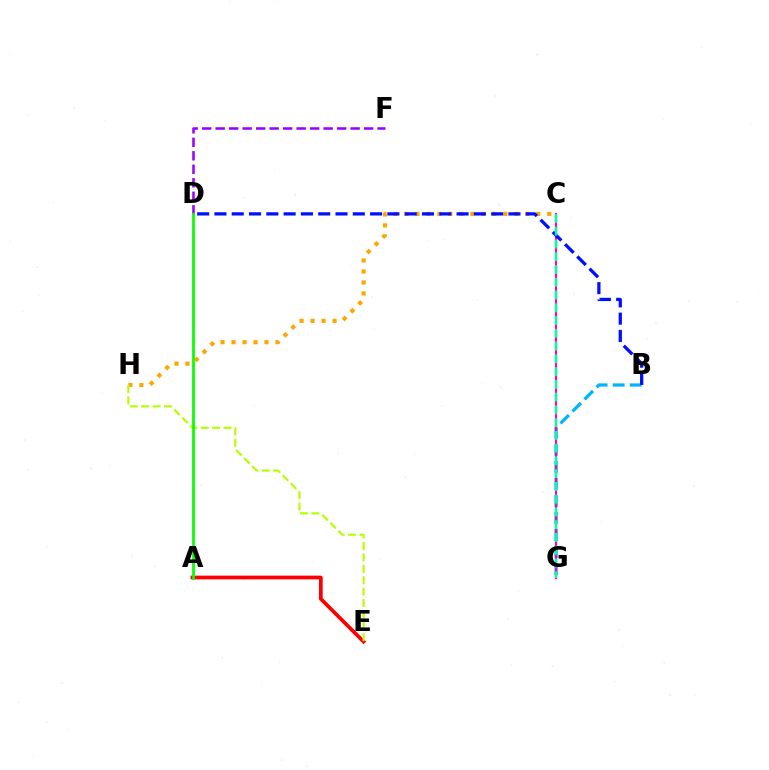{('B', 'G'): [{'color': '#00b5ff', 'line_style': 'dashed', 'thickness': 2.32}], ('C', 'G'): [{'color': '#ff00bd', 'line_style': 'solid', 'thickness': 1.6}, {'color': '#00ff9d', 'line_style': 'dashed', 'thickness': 1.73}], ('A', 'E'): [{'color': '#ff0000', 'line_style': 'solid', 'thickness': 2.69}], ('D', 'F'): [{'color': '#9b00ff', 'line_style': 'dashed', 'thickness': 1.83}], ('C', 'H'): [{'color': '#ffa500', 'line_style': 'dotted', 'thickness': 2.98}], ('E', 'H'): [{'color': '#b3ff00', 'line_style': 'dashed', 'thickness': 1.55}], ('B', 'D'): [{'color': '#0010ff', 'line_style': 'dashed', 'thickness': 2.35}], ('A', 'D'): [{'color': '#08ff00', 'line_style': 'solid', 'thickness': 1.99}]}